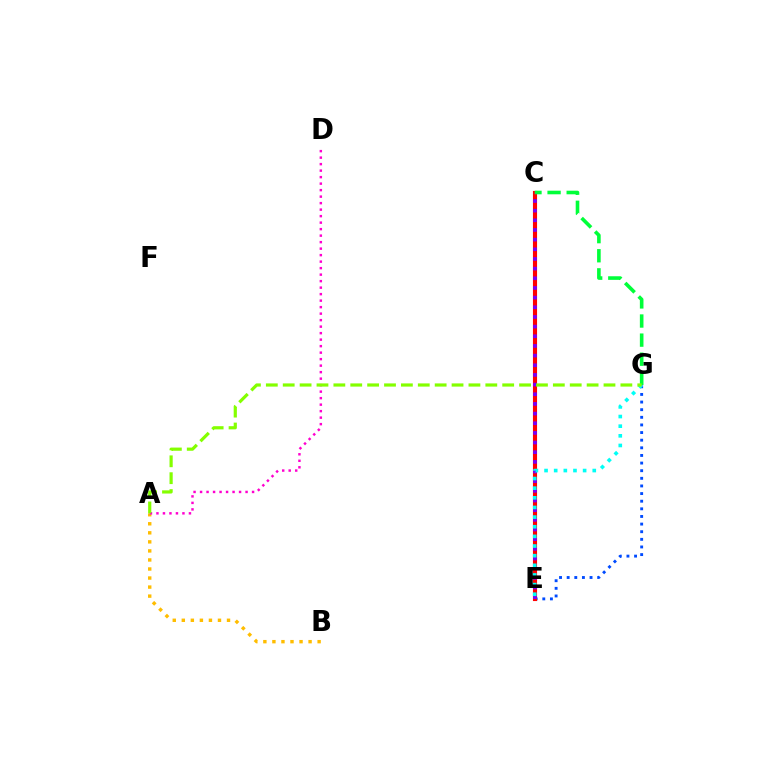{('E', 'G'): [{'color': '#004bff', 'line_style': 'dotted', 'thickness': 2.07}, {'color': '#00fff6', 'line_style': 'dotted', 'thickness': 2.62}], ('C', 'E'): [{'color': '#ff0000', 'line_style': 'solid', 'thickness': 2.97}, {'color': '#7200ff', 'line_style': 'dotted', 'thickness': 2.63}], ('C', 'G'): [{'color': '#00ff39', 'line_style': 'dashed', 'thickness': 2.6}], ('A', 'B'): [{'color': '#ffbd00', 'line_style': 'dotted', 'thickness': 2.46}], ('A', 'D'): [{'color': '#ff00cf', 'line_style': 'dotted', 'thickness': 1.77}], ('A', 'G'): [{'color': '#84ff00', 'line_style': 'dashed', 'thickness': 2.29}]}